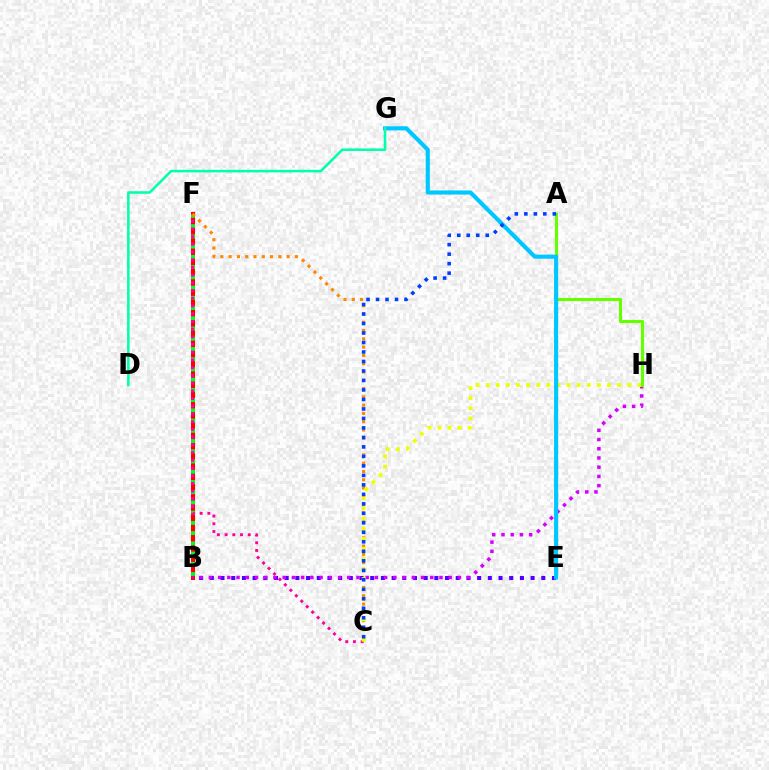{('B', 'E'): [{'color': '#4f00ff', 'line_style': 'dotted', 'thickness': 2.91}], ('B', 'F'): [{'color': '#ff0000', 'line_style': 'solid', 'thickness': 2.93}, {'color': '#00ff27', 'line_style': 'dotted', 'thickness': 2.78}], ('C', 'F'): [{'color': '#ff00a0', 'line_style': 'dotted', 'thickness': 2.1}, {'color': '#ff8800', 'line_style': 'dotted', 'thickness': 2.25}], ('B', 'H'): [{'color': '#d600ff', 'line_style': 'dotted', 'thickness': 2.51}], ('C', 'H'): [{'color': '#eeff00', 'line_style': 'dotted', 'thickness': 2.75}], ('A', 'H'): [{'color': '#66ff00', 'line_style': 'solid', 'thickness': 2.23}], ('E', 'G'): [{'color': '#00c7ff', 'line_style': 'solid', 'thickness': 2.96}], ('D', 'G'): [{'color': '#00ffaf', 'line_style': 'solid', 'thickness': 1.84}], ('A', 'C'): [{'color': '#003fff', 'line_style': 'dotted', 'thickness': 2.58}]}